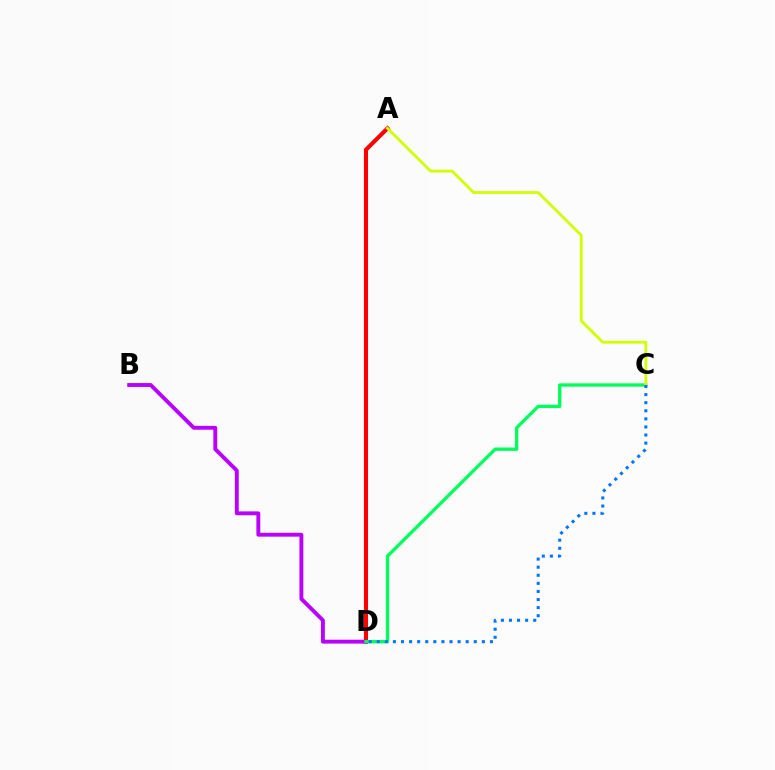{('A', 'D'): [{'color': '#ff0000', 'line_style': 'solid', 'thickness': 2.95}], ('B', 'D'): [{'color': '#b900ff', 'line_style': 'solid', 'thickness': 2.79}], ('C', 'D'): [{'color': '#00ff5c', 'line_style': 'solid', 'thickness': 2.4}, {'color': '#0074ff', 'line_style': 'dotted', 'thickness': 2.2}], ('A', 'C'): [{'color': '#d1ff00', 'line_style': 'solid', 'thickness': 2.03}]}